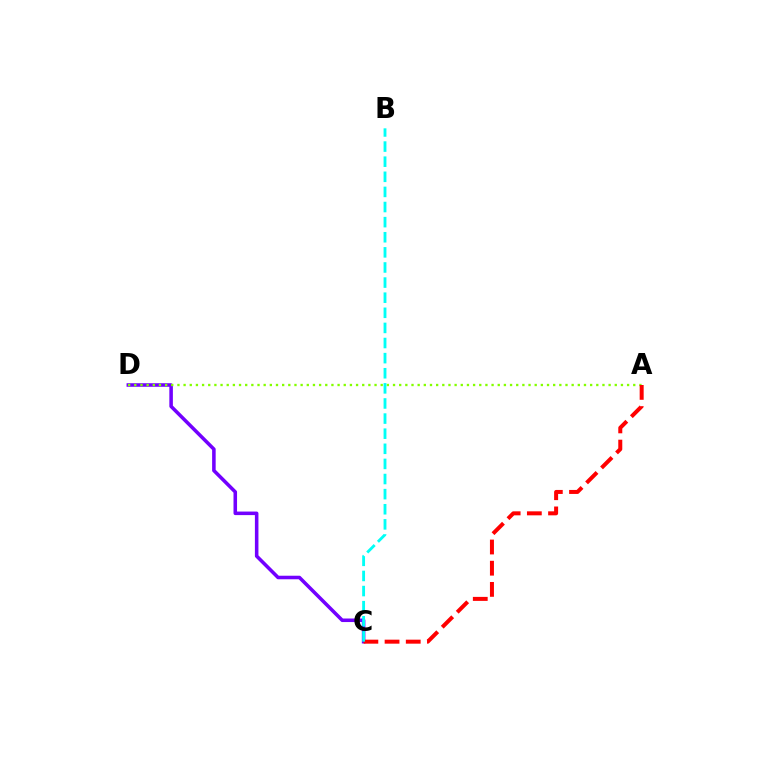{('C', 'D'): [{'color': '#7200ff', 'line_style': 'solid', 'thickness': 2.55}], ('A', 'D'): [{'color': '#84ff00', 'line_style': 'dotted', 'thickness': 1.67}], ('A', 'C'): [{'color': '#ff0000', 'line_style': 'dashed', 'thickness': 2.88}], ('B', 'C'): [{'color': '#00fff6', 'line_style': 'dashed', 'thickness': 2.05}]}